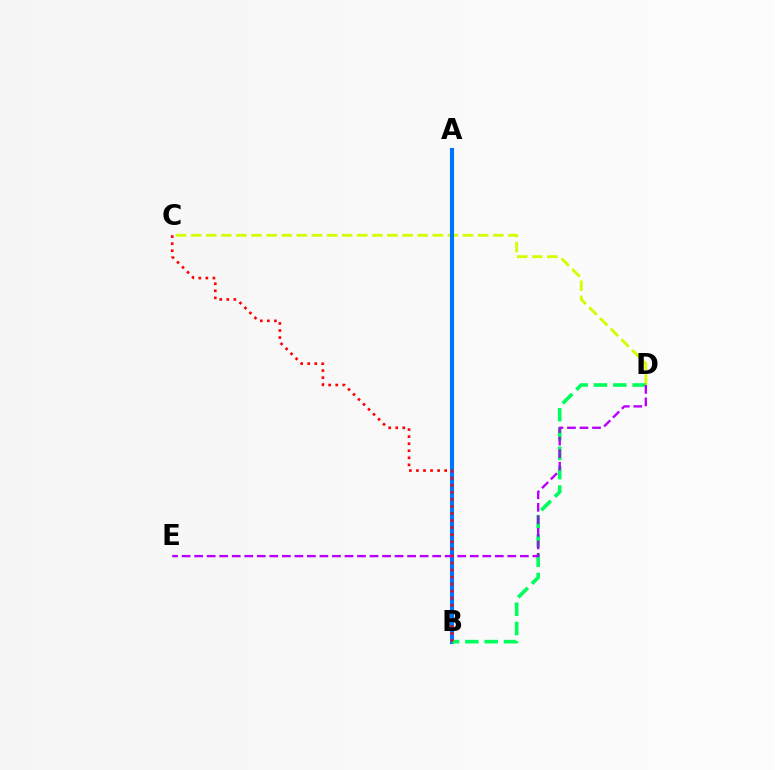{('C', 'D'): [{'color': '#d1ff00', 'line_style': 'dashed', 'thickness': 2.05}], ('A', 'B'): [{'color': '#0074ff', 'line_style': 'solid', 'thickness': 2.95}], ('B', 'D'): [{'color': '#00ff5c', 'line_style': 'dashed', 'thickness': 2.62}], ('D', 'E'): [{'color': '#b900ff', 'line_style': 'dashed', 'thickness': 1.7}], ('B', 'C'): [{'color': '#ff0000', 'line_style': 'dotted', 'thickness': 1.92}]}